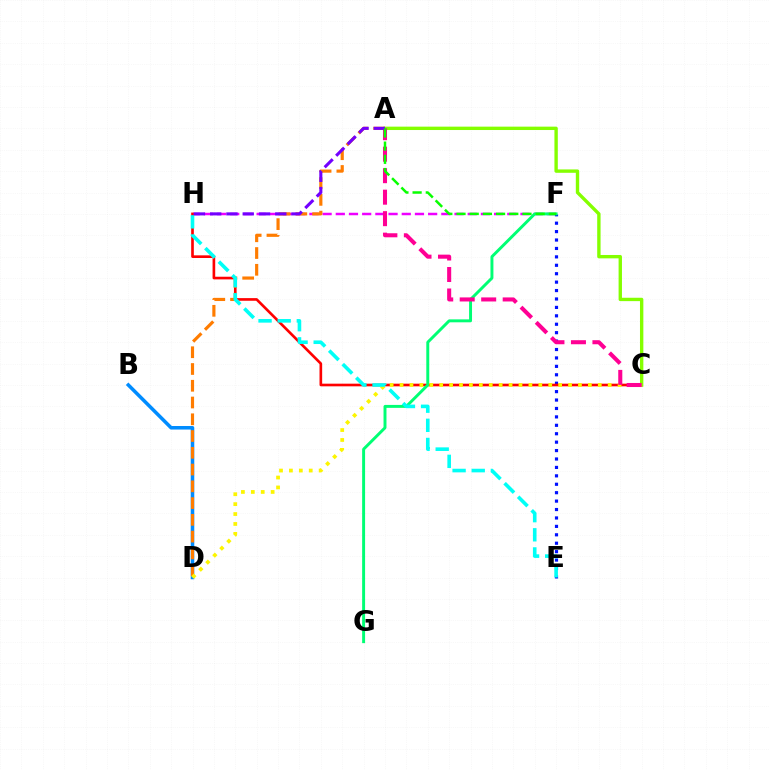{('F', 'H'): [{'color': '#ee00ff', 'line_style': 'dashed', 'thickness': 1.79}], ('E', 'F'): [{'color': '#0010ff', 'line_style': 'dotted', 'thickness': 2.29}], ('C', 'H'): [{'color': '#ff0000', 'line_style': 'solid', 'thickness': 1.91}], ('F', 'G'): [{'color': '#00ff74', 'line_style': 'solid', 'thickness': 2.12}], ('A', 'C'): [{'color': '#84ff00', 'line_style': 'solid', 'thickness': 2.43}, {'color': '#ff0094', 'line_style': 'dashed', 'thickness': 2.92}], ('B', 'D'): [{'color': '#008cff', 'line_style': 'solid', 'thickness': 2.55}], ('A', 'D'): [{'color': '#ff7c00', 'line_style': 'dashed', 'thickness': 2.28}], ('C', 'D'): [{'color': '#fcf500', 'line_style': 'dotted', 'thickness': 2.69}], ('E', 'H'): [{'color': '#00fff6', 'line_style': 'dashed', 'thickness': 2.6}], ('A', 'H'): [{'color': '#7200ff', 'line_style': 'dashed', 'thickness': 2.21}], ('A', 'F'): [{'color': '#08ff00', 'line_style': 'dashed', 'thickness': 1.79}]}